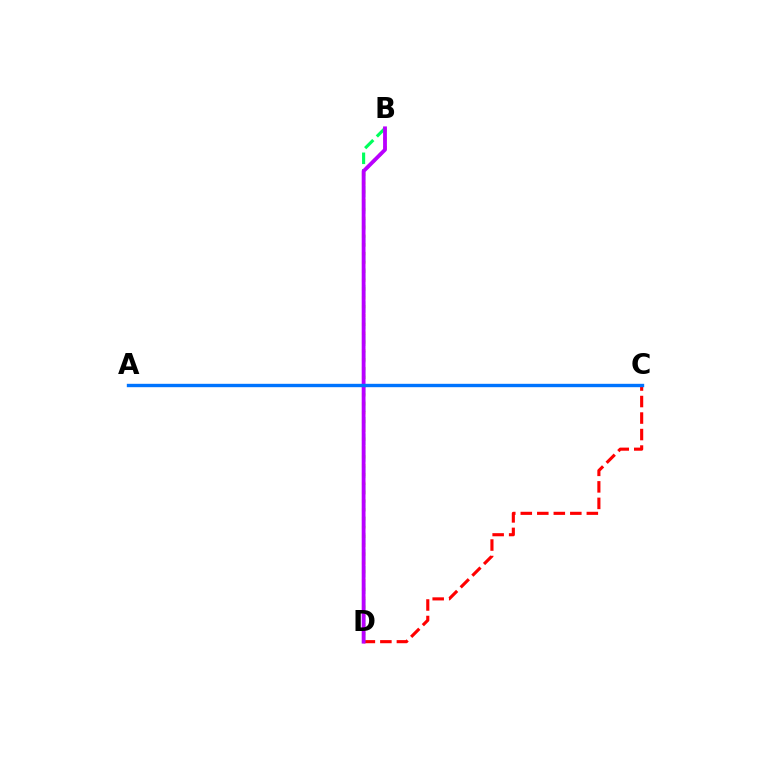{('B', 'D'): [{'color': '#d1ff00', 'line_style': 'dotted', 'thickness': 2.4}, {'color': '#00ff5c', 'line_style': 'dashed', 'thickness': 2.25}, {'color': '#b900ff', 'line_style': 'solid', 'thickness': 2.75}], ('C', 'D'): [{'color': '#ff0000', 'line_style': 'dashed', 'thickness': 2.24}], ('A', 'C'): [{'color': '#0074ff', 'line_style': 'solid', 'thickness': 2.43}]}